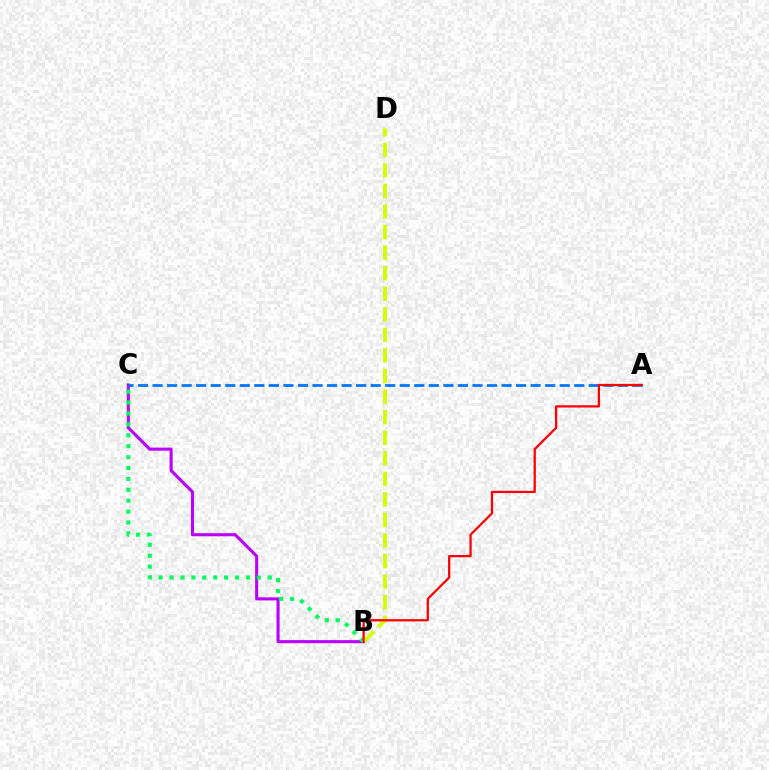{('B', 'C'): [{'color': '#b900ff', 'line_style': 'solid', 'thickness': 2.22}, {'color': '#00ff5c', 'line_style': 'dotted', 'thickness': 2.96}], ('A', 'C'): [{'color': '#0074ff', 'line_style': 'dashed', 'thickness': 1.98}], ('B', 'D'): [{'color': '#d1ff00', 'line_style': 'dashed', 'thickness': 2.79}], ('A', 'B'): [{'color': '#ff0000', 'line_style': 'solid', 'thickness': 1.63}]}